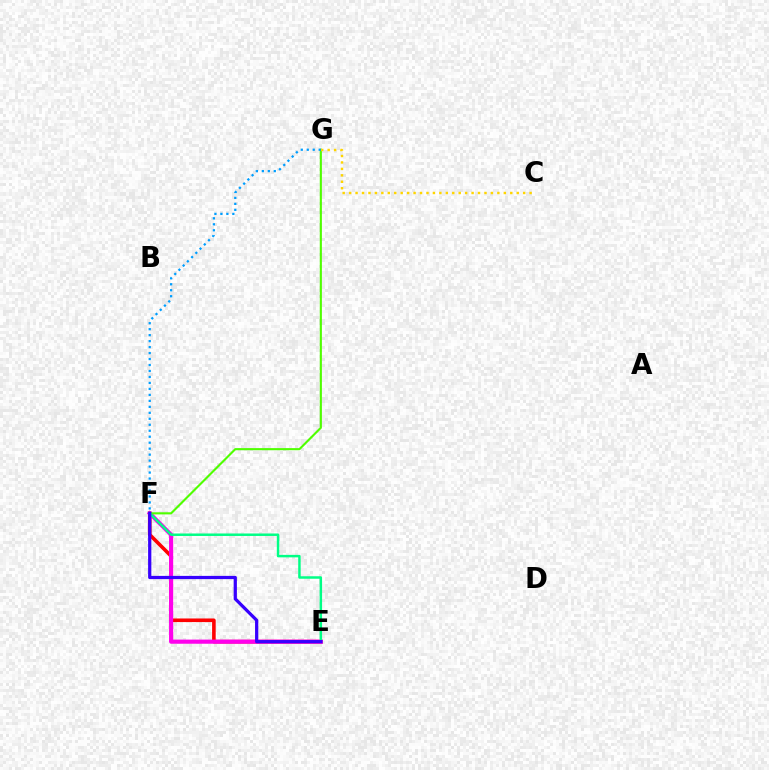{('E', 'F'): [{'color': '#ff0000', 'line_style': 'solid', 'thickness': 2.59}, {'color': '#ff00ed', 'line_style': 'solid', 'thickness': 2.98}, {'color': '#00ff86', 'line_style': 'solid', 'thickness': 1.79}, {'color': '#3700ff', 'line_style': 'solid', 'thickness': 2.33}], ('F', 'G'): [{'color': '#4fff00', 'line_style': 'solid', 'thickness': 1.53}, {'color': '#009eff', 'line_style': 'dotted', 'thickness': 1.62}], ('C', 'G'): [{'color': '#ffd500', 'line_style': 'dotted', 'thickness': 1.75}]}